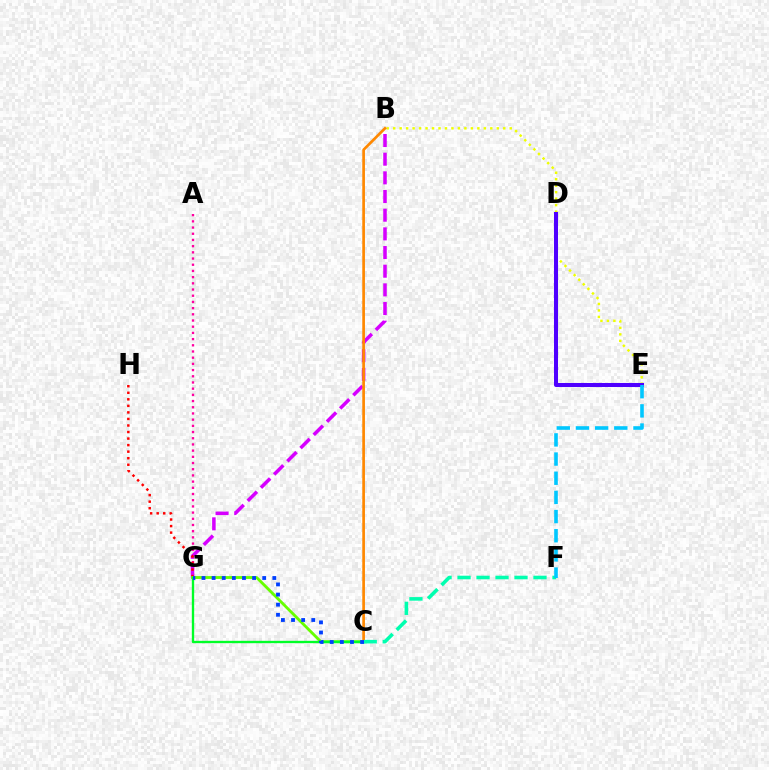{('A', 'G'): [{'color': '#ff00a0', 'line_style': 'dotted', 'thickness': 1.68}], ('B', 'E'): [{'color': '#eeff00', 'line_style': 'dotted', 'thickness': 1.76}], ('B', 'G'): [{'color': '#d600ff', 'line_style': 'dashed', 'thickness': 2.54}], ('G', 'H'): [{'color': '#ff0000', 'line_style': 'dotted', 'thickness': 1.78}], ('D', 'E'): [{'color': '#4f00ff', 'line_style': 'solid', 'thickness': 2.9}], ('C', 'G'): [{'color': '#66ff00', 'line_style': 'solid', 'thickness': 2.05}, {'color': '#00ff27', 'line_style': 'solid', 'thickness': 1.69}, {'color': '#003fff', 'line_style': 'dotted', 'thickness': 2.75}], ('B', 'C'): [{'color': '#ff8800', 'line_style': 'solid', 'thickness': 1.93}], ('C', 'F'): [{'color': '#00ffaf', 'line_style': 'dashed', 'thickness': 2.58}], ('E', 'F'): [{'color': '#00c7ff', 'line_style': 'dashed', 'thickness': 2.6}]}